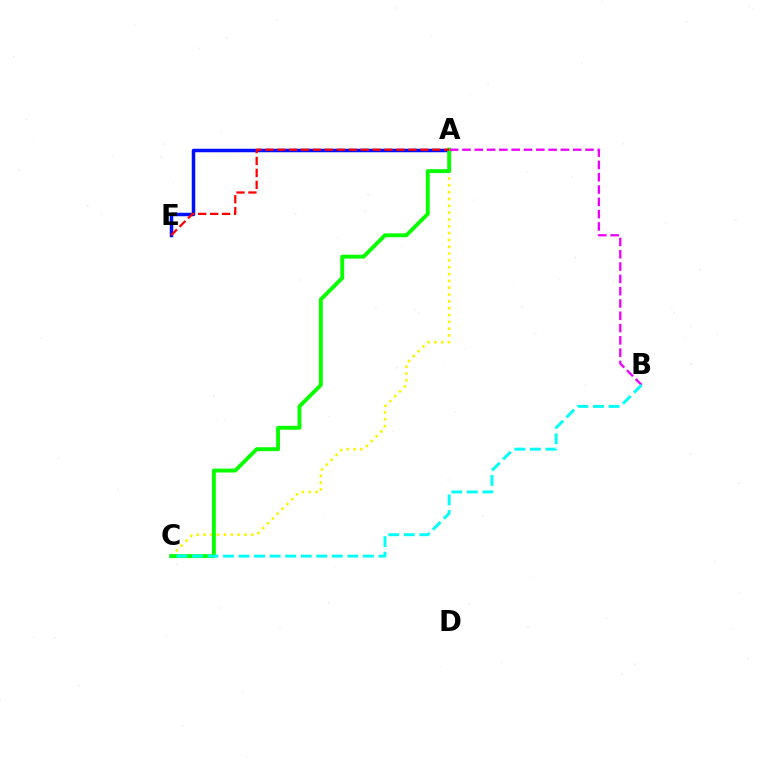{('A', 'C'): [{'color': '#fcf500', 'line_style': 'dotted', 'thickness': 1.85}, {'color': '#08ff00', 'line_style': 'solid', 'thickness': 2.81}], ('A', 'E'): [{'color': '#0010ff', 'line_style': 'solid', 'thickness': 2.52}, {'color': '#ff0000', 'line_style': 'dashed', 'thickness': 1.62}], ('A', 'B'): [{'color': '#ee00ff', 'line_style': 'dashed', 'thickness': 1.67}], ('B', 'C'): [{'color': '#00fff6', 'line_style': 'dashed', 'thickness': 2.11}]}